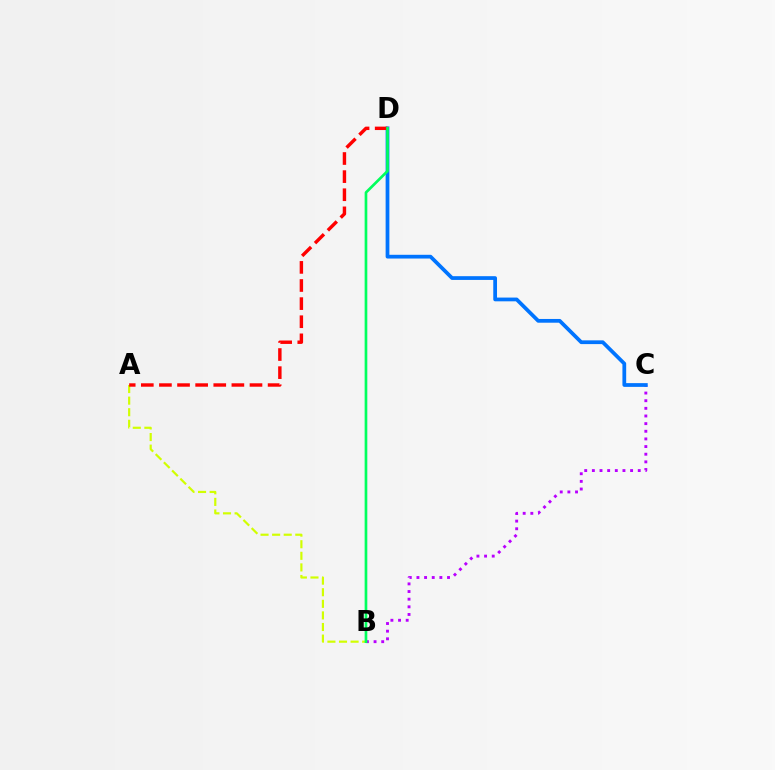{('A', 'B'): [{'color': '#d1ff00', 'line_style': 'dashed', 'thickness': 1.57}], ('B', 'C'): [{'color': '#b900ff', 'line_style': 'dotted', 'thickness': 2.08}], ('C', 'D'): [{'color': '#0074ff', 'line_style': 'solid', 'thickness': 2.7}], ('A', 'D'): [{'color': '#ff0000', 'line_style': 'dashed', 'thickness': 2.46}], ('B', 'D'): [{'color': '#00ff5c', 'line_style': 'solid', 'thickness': 1.93}]}